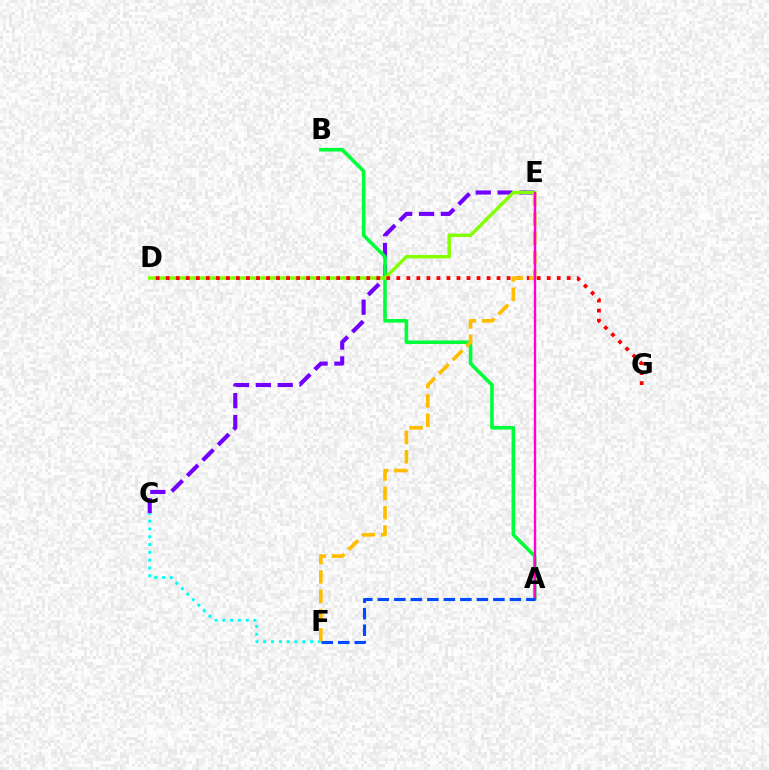{('C', 'E'): [{'color': '#7200ff', 'line_style': 'dashed', 'thickness': 2.97}], ('A', 'B'): [{'color': '#00ff39', 'line_style': 'solid', 'thickness': 2.58}], ('D', 'E'): [{'color': '#84ff00', 'line_style': 'solid', 'thickness': 2.47}], ('C', 'F'): [{'color': '#00fff6', 'line_style': 'dotted', 'thickness': 2.12}], ('D', 'G'): [{'color': '#ff0000', 'line_style': 'dotted', 'thickness': 2.72}], ('E', 'F'): [{'color': '#ffbd00', 'line_style': 'dashed', 'thickness': 2.62}], ('A', 'E'): [{'color': '#ff00cf', 'line_style': 'solid', 'thickness': 1.73}], ('A', 'F'): [{'color': '#004bff', 'line_style': 'dashed', 'thickness': 2.24}]}